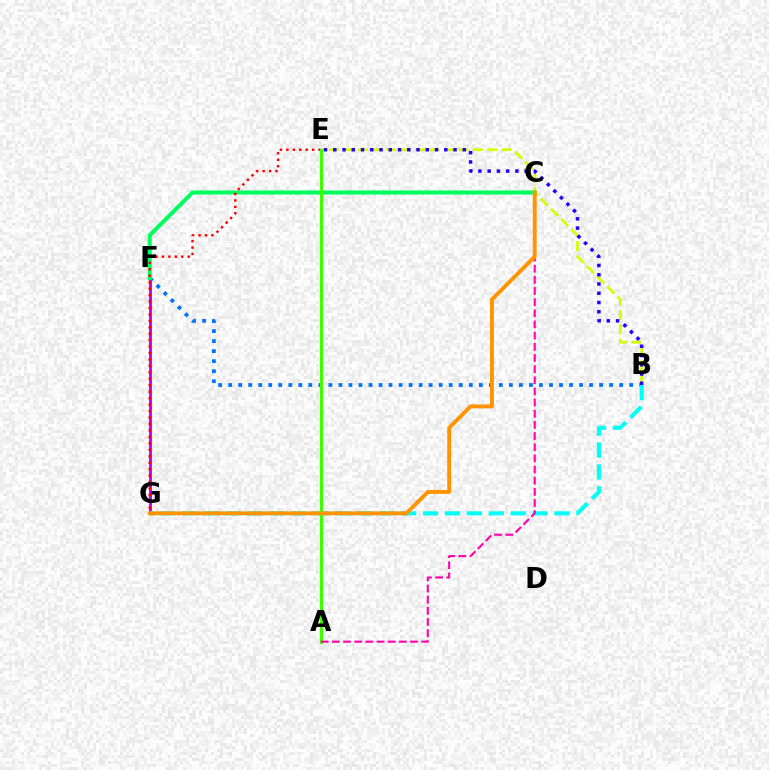{('B', 'F'): [{'color': '#0074ff', 'line_style': 'dotted', 'thickness': 2.72}], ('B', 'E'): [{'color': '#d1ff00', 'line_style': 'dashed', 'thickness': 1.96}, {'color': '#2500ff', 'line_style': 'dotted', 'thickness': 2.51}], ('F', 'G'): [{'color': '#b900ff', 'line_style': 'solid', 'thickness': 2.05}], ('C', 'F'): [{'color': '#00ff5c', 'line_style': 'solid', 'thickness': 2.92}], ('B', 'G'): [{'color': '#00fff6', 'line_style': 'dashed', 'thickness': 2.98}], ('E', 'G'): [{'color': '#ff0000', 'line_style': 'dotted', 'thickness': 1.75}], ('A', 'E'): [{'color': '#3dff00', 'line_style': 'solid', 'thickness': 2.23}], ('A', 'C'): [{'color': '#ff00ac', 'line_style': 'dashed', 'thickness': 1.52}], ('C', 'G'): [{'color': '#ff9400', 'line_style': 'solid', 'thickness': 2.81}]}